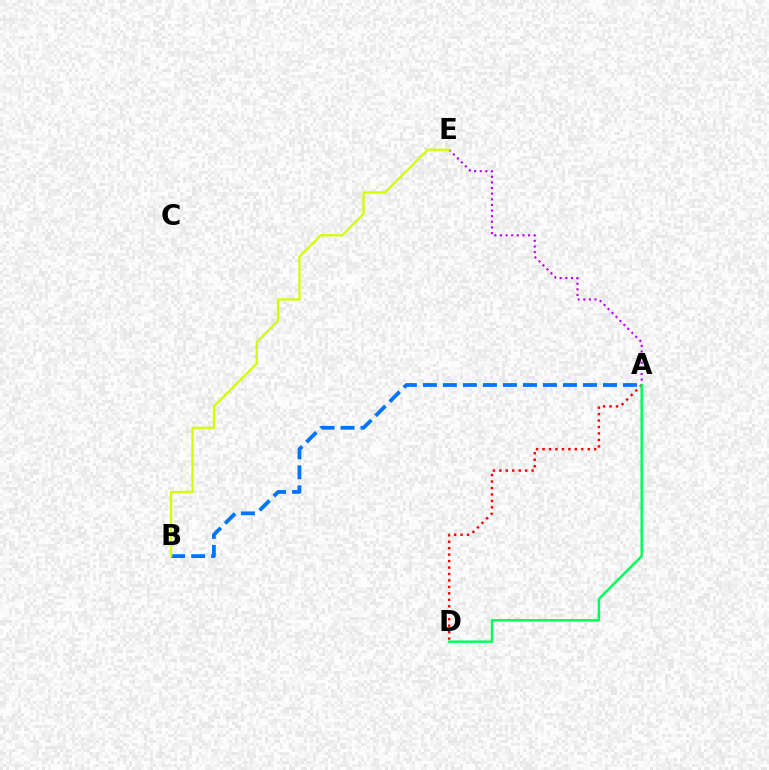{('A', 'D'): [{'color': '#ff0000', 'line_style': 'dotted', 'thickness': 1.75}, {'color': '#00ff5c', 'line_style': 'solid', 'thickness': 1.77}], ('A', 'B'): [{'color': '#0074ff', 'line_style': 'dashed', 'thickness': 2.72}], ('A', 'E'): [{'color': '#b900ff', 'line_style': 'dotted', 'thickness': 1.53}], ('B', 'E'): [{'color': '#d1ff00', 'line_style': 'solid', 'thickness': 1.65}]}